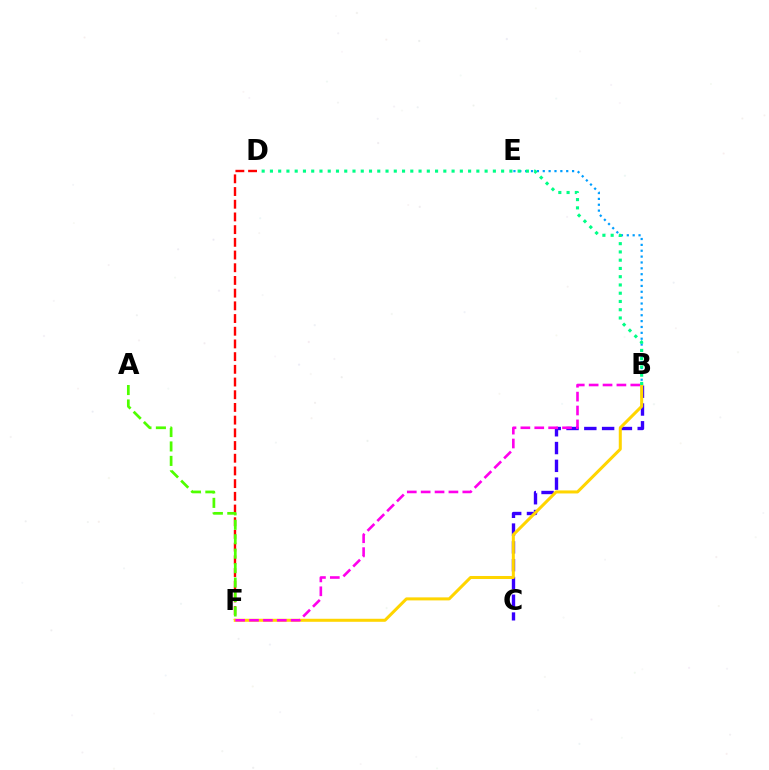{('B', 'E'): [{'color': '#009eff', 'line_style': 'dotted', 'thickness': 1.59}], ('D', 'F'): [{'color': '#ff0000', 'line_style': 'dashed', 'thickness': 1.73}], ('A', 'F'): [{'color': '#4fff00', 'line_style': 'dashed', 'thickness': 1.96}], ('B', 'C'): [{'color': '#3700ff', 'line_style': 'dashed', 'thickness': 2.42}], ('B', 'F'): [{'color': '#ffd500', 'line_style': 'solid', 'thickness': 2.18}, {'color': '#ff00ed', 'line_style': 'dashed', 'thickness': 1.89}], ('B', 'D'): [{'color': '#00ff86', 'line_style': 'dotted', 'thickness': 2.24}]}